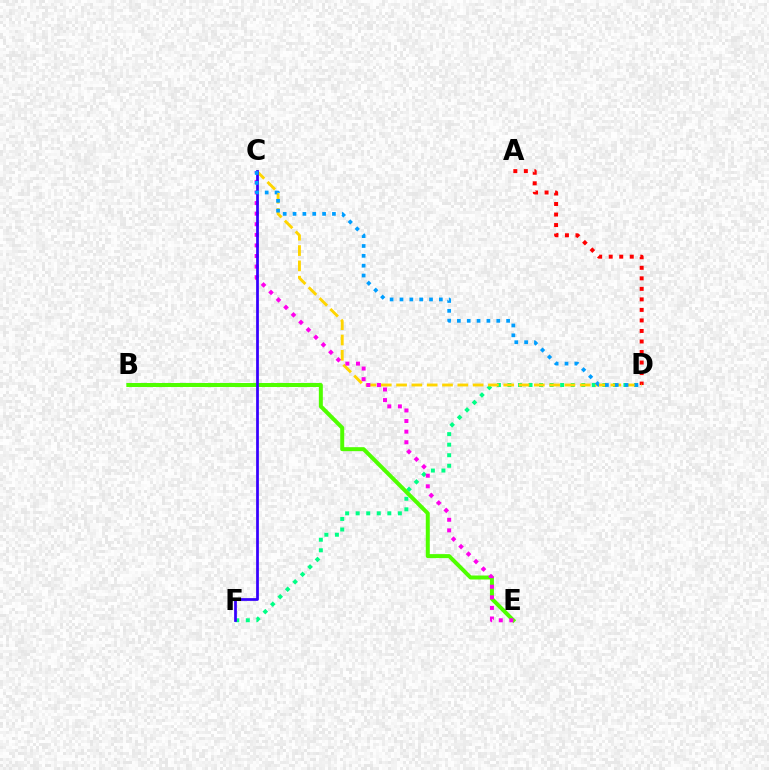{('D', 'F'): [{'color': '#00ff86', 'line_style': 'dotted', 'thickness': 2.86}], ('B', 'E'): [{'color': '#4fff00', 'line_style': 'solid', 'thickness': 2.87}], ('A', 'D'): [{'color': '#ff0000', 'line_style': 'dotted', 'thickness': 2.86}], ('C', 'D'): [{'color': '#ffd500', 'line_style': 'dashed', 'thickness': 2.08}, {'color': '#009eff', 'line_style': 'dotted', 'thickness': 2.68}], ('C', 'E'): [{'color': '#ff00ed', 'line_style': 'dotted', 'thickness': 2.88}], ('C', 'F'): [{'color': '#3700ff', 'line_style': 'solid', 'thickness': 1.97}]}